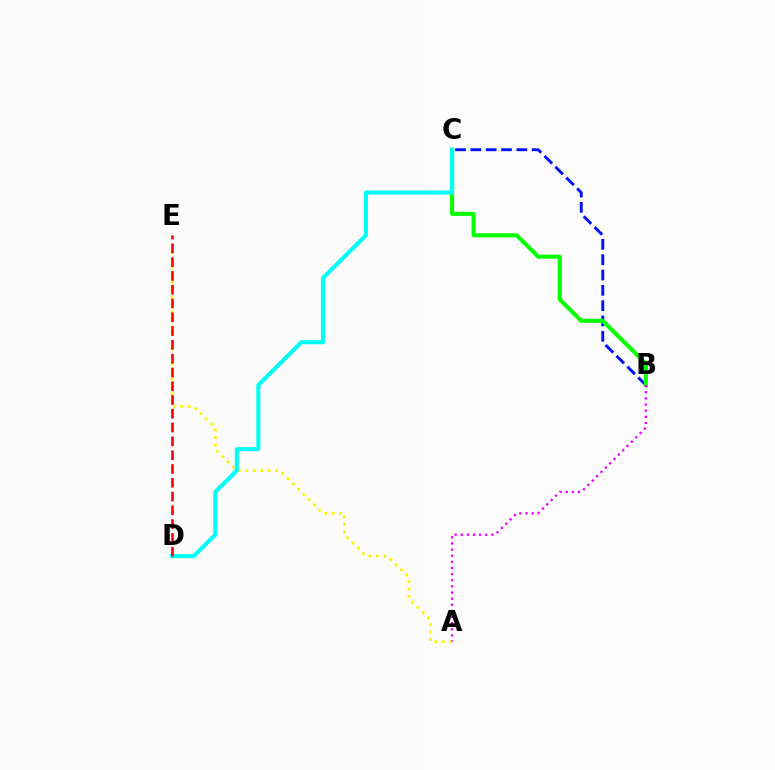{('B', 'C'): [{'color': '#0010ff', 'line_style': 'dashed', 'thickness': 2.08}, {'color': '#08ff00', 'line_style': 'solid', 'thickness': 2.94}], ('A', 'E'): [{'color': '#fcf500', 'line_style': 'dotted', 'thickness': 2.02}], ('C', 'D'): [{'color': '#00fff6', 'line_style': 'solid', 'thickness': 2.93}], ('D', 'E'): [{'color': '#ff0000', 'line_style': 'dashed', 'thickness': 1.87}], ('A', 'B'): [{'color': '#ee00ff', 'line_style': 'dotted', 'thickness': 1.67}]}